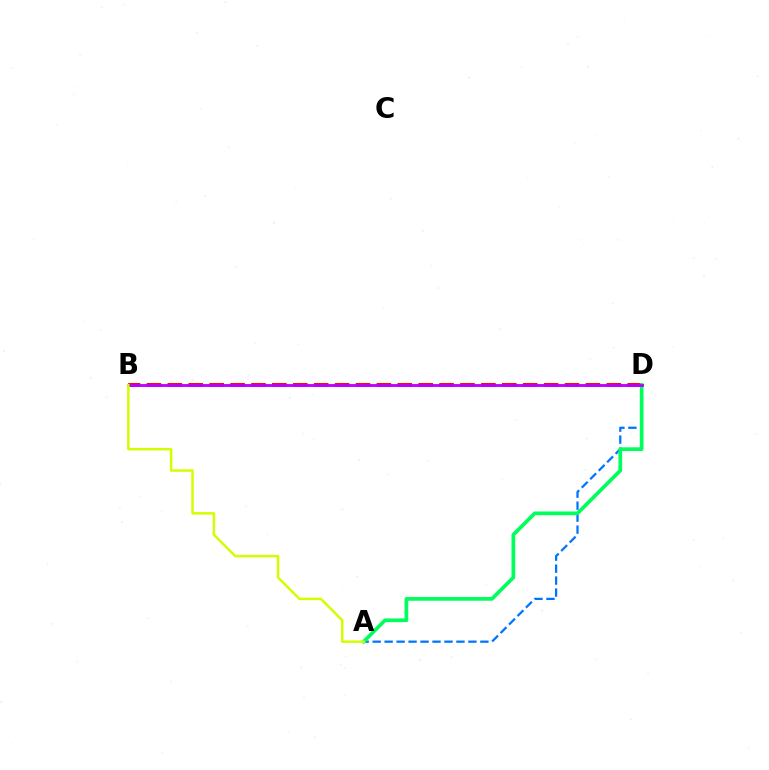{('A', 'D'): [{'color': '#0074ff', 'line_style': 'dashed', 'thickness': 1.63}, {'color': '#00ff5c', 'line_style': 'solid', 'thickness': 2.67}], ('B', 'D'): [{'color': '#ff0000', 'line_style': 'dashed', 'thickness': 2.84}, {'color': '#b900ff', 'line_style': 'solid', 'thickness': 2.04}], ('A', 'B'): [{'color': '#d1ff00', 'line_style': 'solid', 'thickness': 1.79}]}